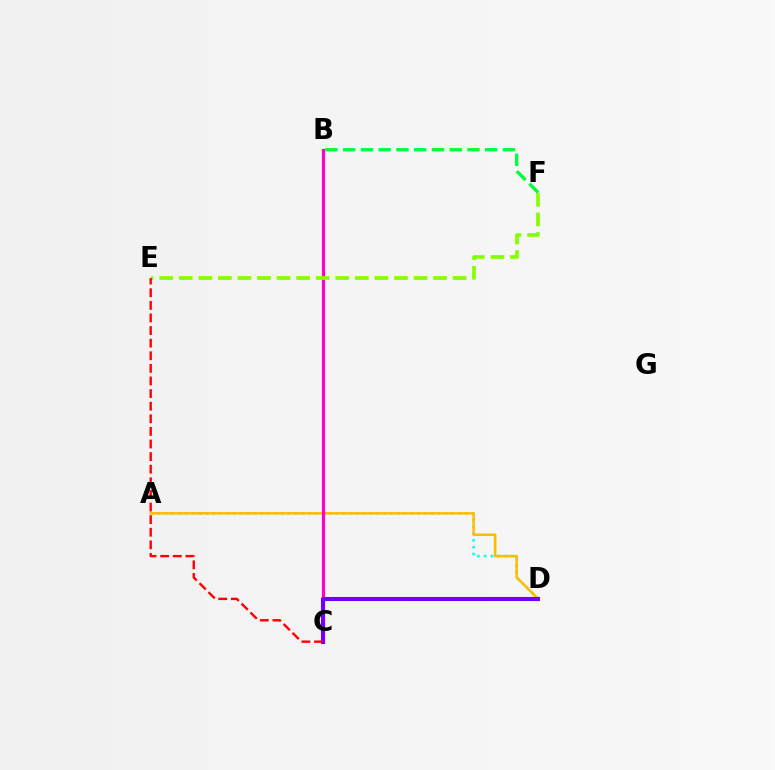{('B', 'F'): [{'color': '#00ff39', 'line_style': 'dashed', 'thickness': 2.41}], ('B', 'C'): [{'color': '#004bff', 'line_style': 'solid', 'thickness': 2.09}, {'color': '#ff00cf', 'line_style': 'solid', 'thickness': 2.3}], ('A', 'D'): [{'color': '#00fff6', 'line_style': 'dotted', 'thickness': 1.86}, {'color': '#ffbd00', 'line_style': 'solid', 'thickness': 1.84}], ('E', 'F'): [{'color': '#84ff00', 'line_style': 'dashed', 'thickness': 2.66}], ('C', 'D'): [{'color': '#7200ff', 'line_style': 'solid', 'thickness': 2.91}], ('C', 'E'): [{'color': '#ff0000', 'line_style': 'dashed', 'thickness': 1.71}]}